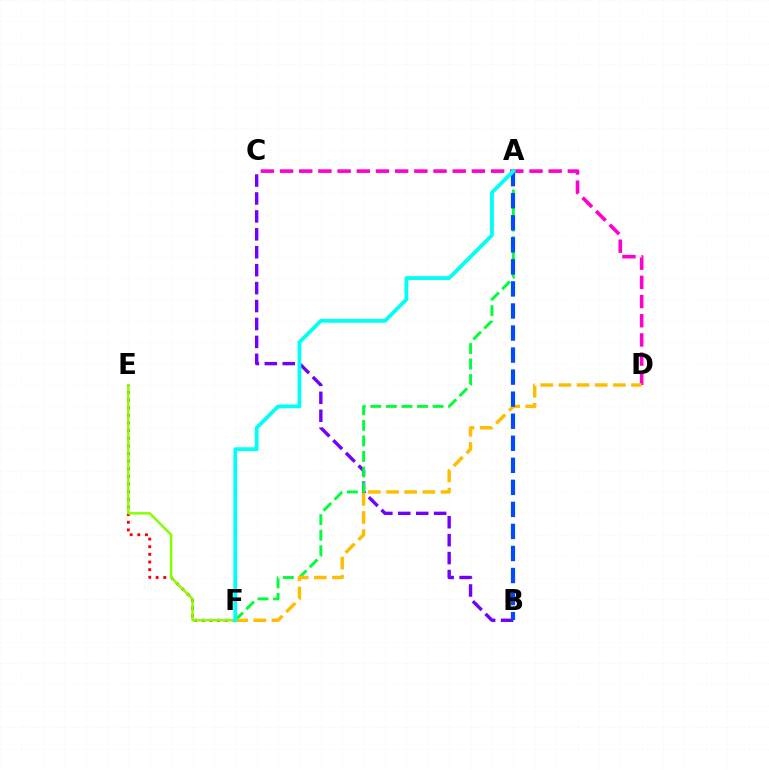{('B', 'C'): [{'color': '#7200ff', 'line_style': 'dashed', 'thickness': 2.44}], ('A', 'F'): [{'color': '#00ff39', 'line_style': 'dashed', 'thickness': 2.12}, {'color': '#00fff6', 'line_style': 'solid', 'thickness': 2.74}], ('C', 'D'): [{'color': '#ff00cf', 'line_style': 'dashed', 'thickness': 2.61}], ('D', 'F'): [{'color': '#ffbd00', 'line_style': 'dashed', 'thickness': 2.47}], ('E', 'F'): [{'color': '#ff0000', 'line_style': 'dotted', 'thickness': 2.08}, {'color': '#84ff00', 'line_style': 'solid', 'thickness': 1.77}], ('A', 'B'): [{'color': '#004bff', 'line_style': 'dashed', 'thickness': 3.0}]}